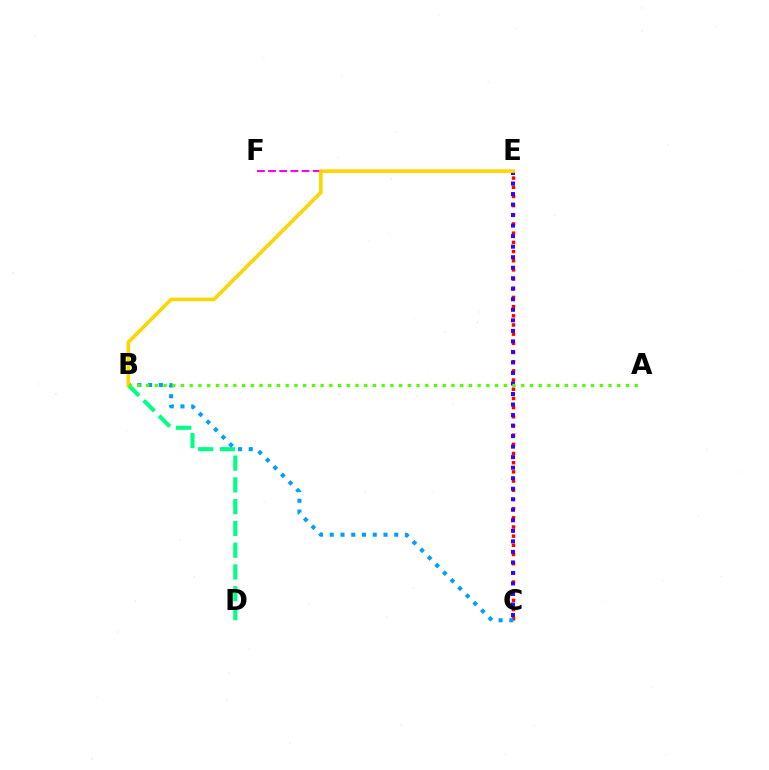{('E', 'F'): [{'color': '#ff00ed', 'line_style': 'dashed', 'thickness': 1.52}], ('C', 'E'): [{'color': '#ff0000', 'line_style': 'dotted', 'thickness': 2.49}, {'color': '#3700ff', 'line_style': 'dotted', 'thickness': 2.86}], ('B', 'D'): [{'color': '#00ff86', 'line_style': 'dashed', 'thickness': 2.96}], ('B', 'C'): [{'color': '#009eff', 'line_style': 'dotted', 'thickness': 2.92}], ('B', 'E'): [{'color': '#ffd500', 'line_style': 'solid', 'thickness': 2.59}], ('A', 'B'): [{'color': '#4fff00', 'line_style': 'dotted', 'thickness': 2.37}]}